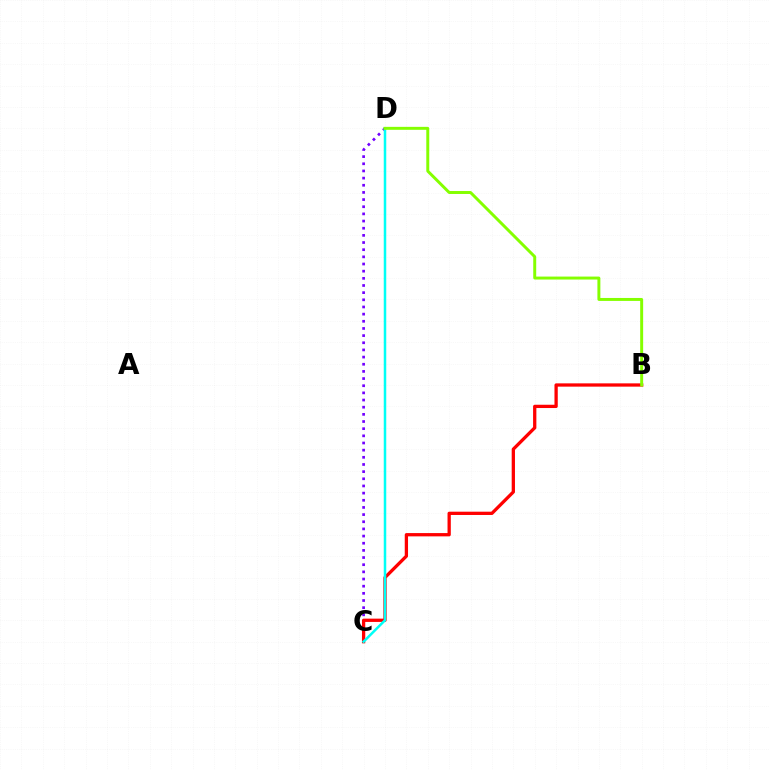{('C', 'D'): [{'color': '#7200ff', 'line_style': 'dotted', 'thickness': 1.95}, {'color': '#00fff6', 'line_style': 'solid', 'thickness': 1.8}], ('B', 'C'): [{'color': '#ff0000', 'line_style': 'solid', 'thickness': 2.36}], ('B', 'D'): [{'color': '#84ff00', 'line_style': 'solid', 'thickness': 2.13}]}